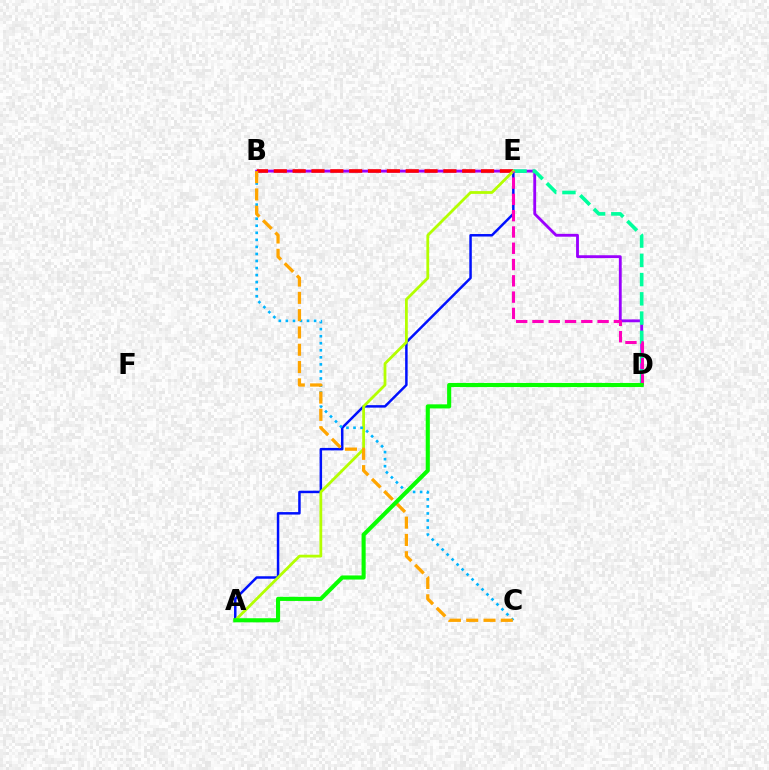{('B', 'D'): [{'color': '#9b00ff', 'line_style': 'solid', 'thickness': 2.05}], ('B', 'E'): [{'color': '#ff0000', 'line_style': 'dashed', 'thickness': 2.56}], ('D', 'E'): [{'color': '#00ff9d', 'line_style': 'dashed', 'thickness': 2.62}, {'color': '#ff00bd', 'line_style': 'dashed', 'thickness': 2.21}], ('A', 'E'): [{'color': '#0010ff', 'line_style': 'solid', 'thickness': 1.79}, {'color': '#b3ff00', 'line_style': 'solid', 'thickness': 2.0}], ('B', 'C'): [{'color': '#00b5ff', 'line_style': 'dotted', 'thickness': 1.91}, {'color': '#ffa500', 'line_style': 'dashed', 'thickness': 2.35}], ('A', 'D'): [{'color': '#08ff00', 'line_style': 'solid', 'thickness': 2.95}]}